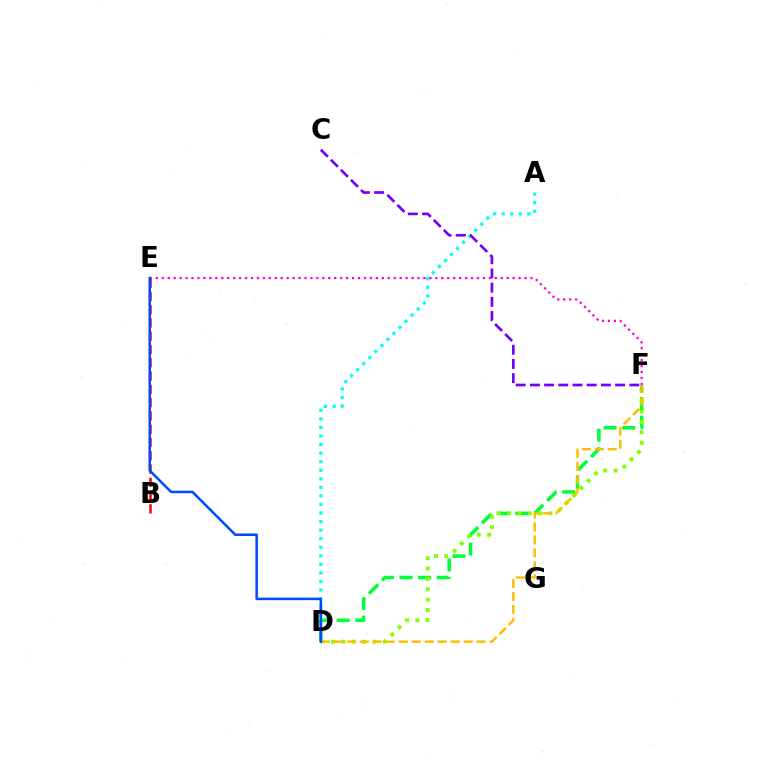{('D', 'F'): [{'color': '#00ff39', 'line_style': 'dashed', 'thickness': 2.53}, {'color': '#84ff00', 'line_style': 'dotted', 'thickness': 2.81}, {'color': '#ffbd00', 'line_style': 'dashed', 'thickness': 1.76}], ('B', 'E'): [{'color': '#ff0000', 'line_style': 'dashed', 'thickness': 1.8}], ('A', 'D'): [{'color': '#00fff6', 'line_style': 'dotted', 'thickness': 2.33}], ('E', 'F'): [{'color': '#ff00cf', 'line_style': 'dotted', 'thickness': 1.62}], ('D', 'E'): [{'color': '#004bff', 'line_style': 'solid', 'thickness': 1.82}], ('C', 'F'): [{'color': '#7200ff', 'line_style': 'dashed', 'thickness': 1.93}]}